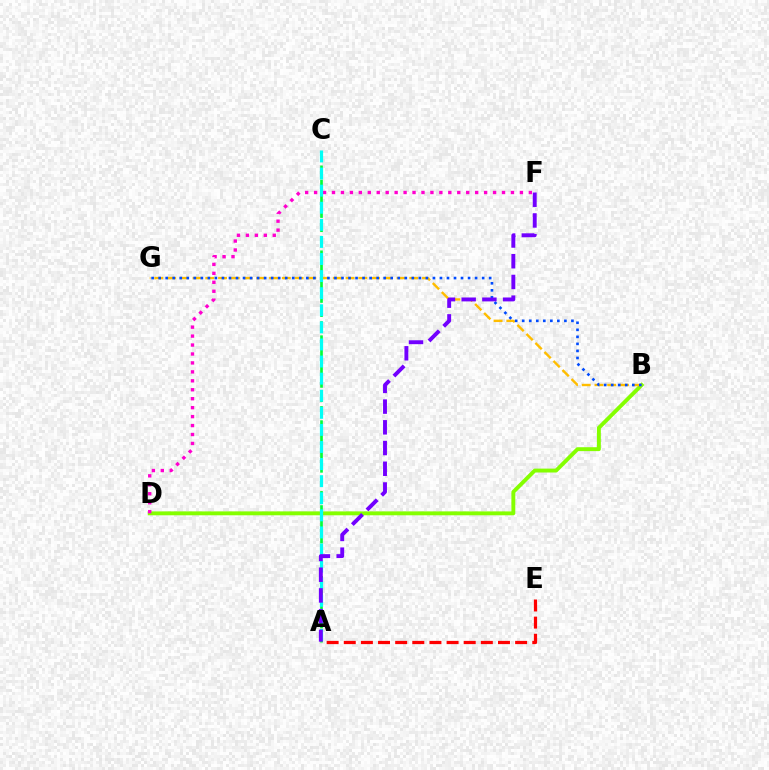{('B', 'D'): [{'color': '#84ff00', 'line_style': 'solid', 'thickness': 2.81}], ('D', 'F'): [{'color': '#ff00cf', 'line_style': 'dotted', 'thickness': 2.43}], ('B', 'G'): [{'color': '#ffbd00', 'line_style': 'dashed', 'thickness': 1.73}, {'color': '#004bff', 'line_style': 'dotted', 'thickness': 1.91}], ('A', 'C'): [{'color': '#00ff39', 'line_style': 'dashed', 'thickness': 1.92}, {'color': '#00fff6', 'line_style': 'dashed', 'thickness': 2.32}], ('A', 'E'): [{'color': '#ff0000', 'line_style': 'dashed', 'thickness': 2.33}], ('A', 'F'): [{'color': '#7200ff', 'line_style': 'dashed', 'thickness': 2.81}]}